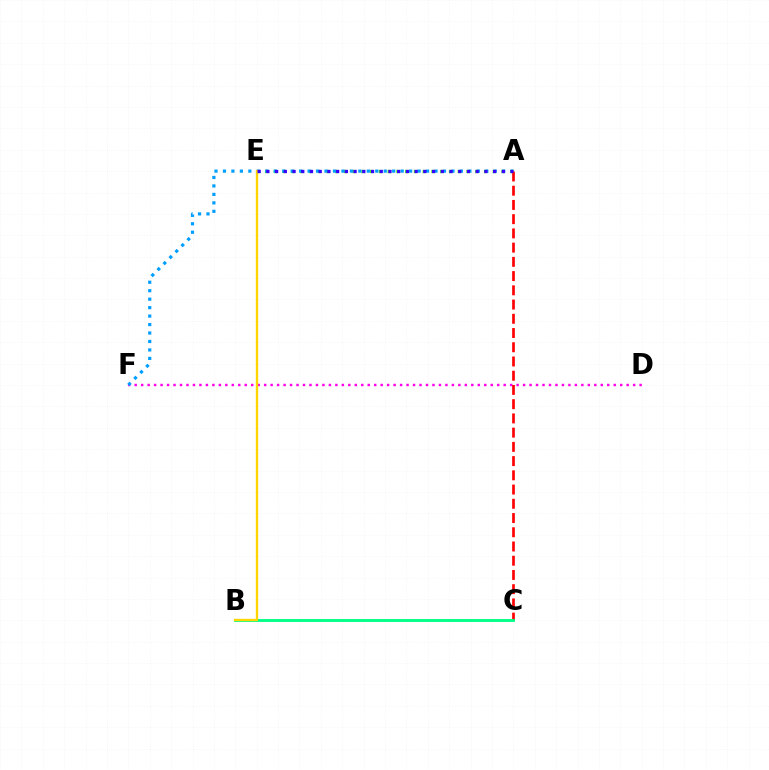{('A', 'E'): [{'color': '#4fff00', 'line_style': 'dotted', 'thickness': 2.38}, {'color': '#3700ff', 'line_style': 'dotted', 'thickness': 2.37}], ('D', 'F'): [{'color': '#ff00ed', 'line_style': 'dotted', 'thickness': 1.76}], ('A', 'F'): [{'color': '#009eff', 'line_style': 'dotted', 'thickness': 2.3}], ('A', 'C'): [{'color': '#ff0000', 'line_style': 'dashed', 'thickness': 1.93}], ('B', 'C'): [{'color': '#00ff86', 'line_style': 'solid', 'thickness': 2.06}], ('B', 'E'): [{'color': '#ffd500', 'line_style': 'solid', 'thickness': 1.68}]}